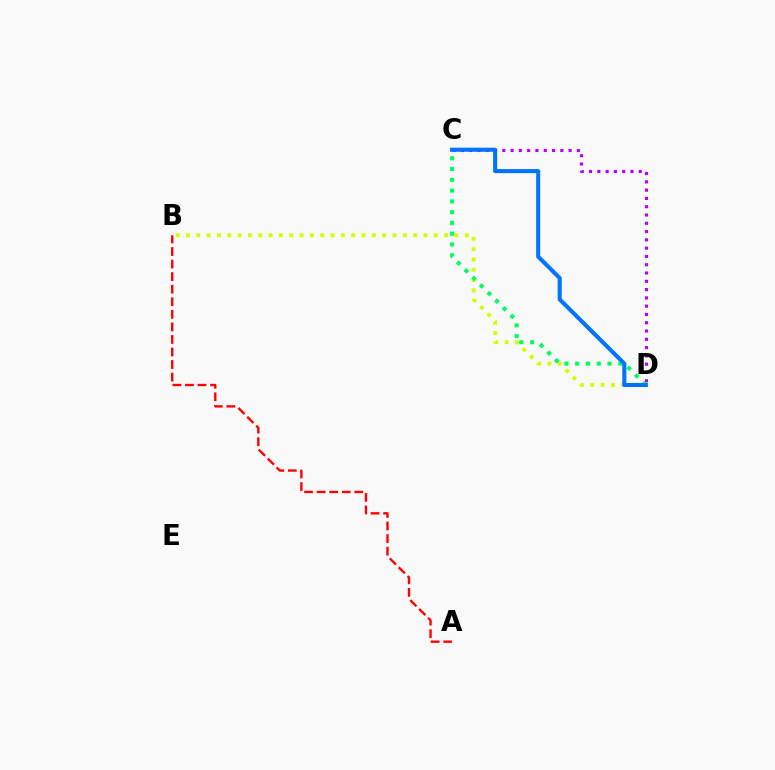{('B', 'D'): [{'color': '#d1ff00', 'line_style': 'dotted', 'thickness': 2.81}], ('C', 'D'): [{'color': '#b900ff', 'line_style': 'dotted', 'thickness': 2.25}, {'color': '#00ff5c', 'line_style': 'dotted', 'thickness': 2.93}, {'color': '#0074ff', 'line_style': 'solid', 'thickness': 2.94}], ('A', 'B'): [{'color': '#ff0000', 'line_style': 'dashed', 'thickness': 1.71}]}